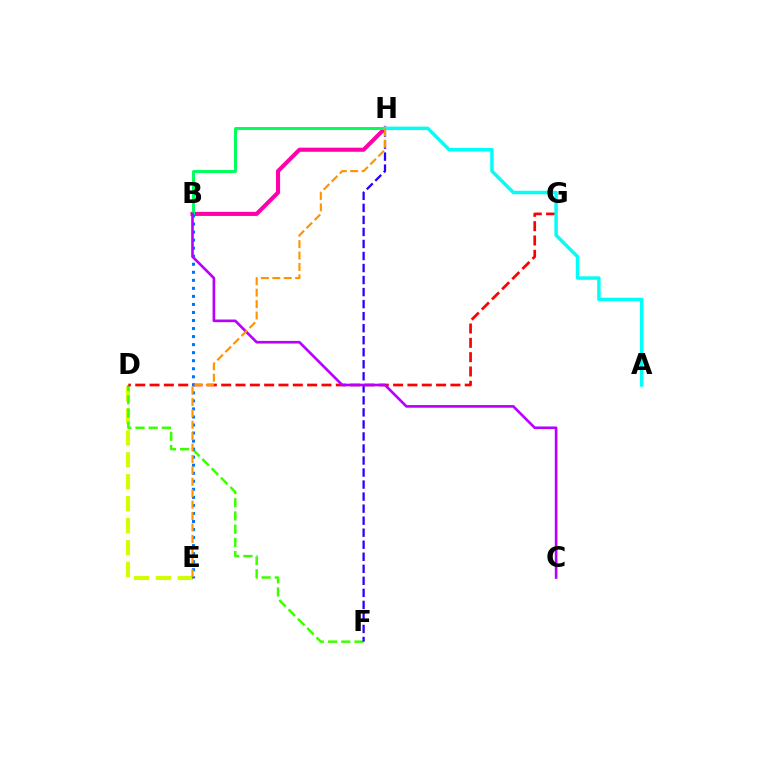{('B', 'H'): [{'color': '#ff00ac', 'line_style': 'solid', 'thickness': 2.95}, {'color': '#00ff5c', 'line_style': 'solid', 'thickness': 2.14}], ('D', 'E'): [{'color': '#d1ff00', 'line_style': 'dashed', 'thickness': 2.98}], ('D', 'F'): [{'color': '#3dff00', 'line_style': 'dashed', 'thickness': 1.79}], ('D', 'G'): [{'color': '#ff0000', 'line_style': 'dashed', 'thickness': 1.95}], ('B', 'E'): [{'color': '#0074ff', 'line_style': 'dotted', 'thickness': 2.18}], ('F', 'H'): [{'color': '#2500ff', 'line_style': 'dashed', 'thickness': 1.63}], ('A', 'H'): [{'color': '#00fff6', 'line_style': 'solid', 'thickness': 2.5}], ('B', 'C'): [{'color': '#b900ff', 'line_style': 'solid', 'thickness': 1.91}], ('E', 'H'): [{'color': '#ff9400', 'line_style': 'dashed', 'thickness': 1.55}]}